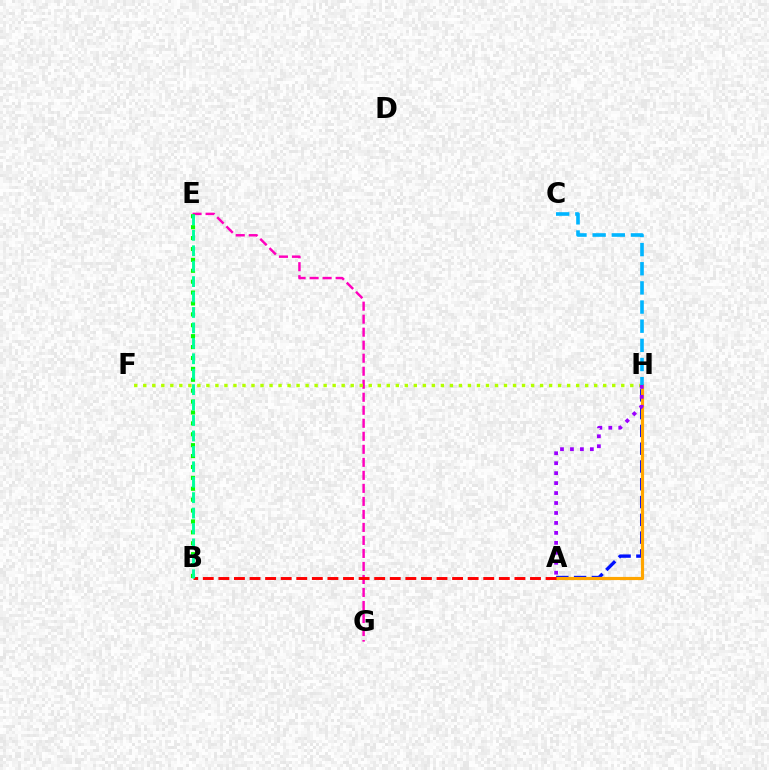{('A', 'H'): [{'color': '#0010ff', 'line_style': 'dashed', 'thickness': 2.42}, {'color': '#ffa500', 'line_style': 'solid', 'thickness': 2.27}, {'color': '#9b00ff', 'line_style': 'dotted', 'thickness': 2.71}], ('E', 'G'): [{'color': '#ff00bd', 'line_style': 'dashed', 'thickness': 1.77}], ('F', 'H'): [{'color': '#b3ff00', 'line_style': 'dotted', 'thickness': 2.45}], ('A', 'B'): [{'color': '#ff0000', 'line_style': 'dashed', 'thickness': 2.12}], ('B', 'E'): [{'color': '#08ff00', 'line_style': 'dotted', 'thickness': 2.96}, {'color': '#00ff9d', 'line_style': 'dashed', 'thickness': 2.1}], ('C', 'H'): [{'color': '#00b5ff', 'line_style': 'dashed', 'thickness': 2.6}]}